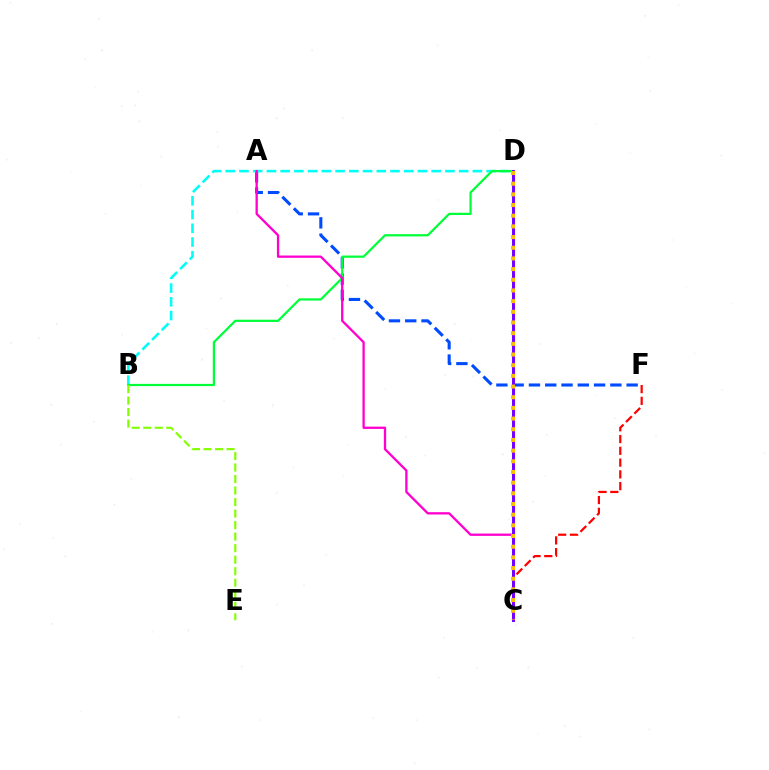{('A', 'F'): [{'color': '#004bff', 'line_style': 'dashed', 'thickness': 2.21}], ('B', 'D'): [{'color': '#00fff6', 'line_style': 'dashed', 'thickness': 1.87}, {'color': '#00ff39', 'line_style': 'solid', 'thickness': 1.6}], ('C', 'F'): [{'color': '#ff0000', 'line_style': 'dashed', 'thickness': 1.6}], ('A', 'C'): [{'color': '#ff00cf', 'line_style': 'solid', 'thickness': 1.66}], ('C', 'D'): [{'color': '#7200ff', 'line_style': 'solid', 'thickness': 2.12}, {'color': '#ffbd00', 'line_style': 'dotted', 'thickness': 2.9}], ('B', 'E'): [{'color': '#84ff00', 'line_style': 'dashed', 'thickness': 1.57}]}